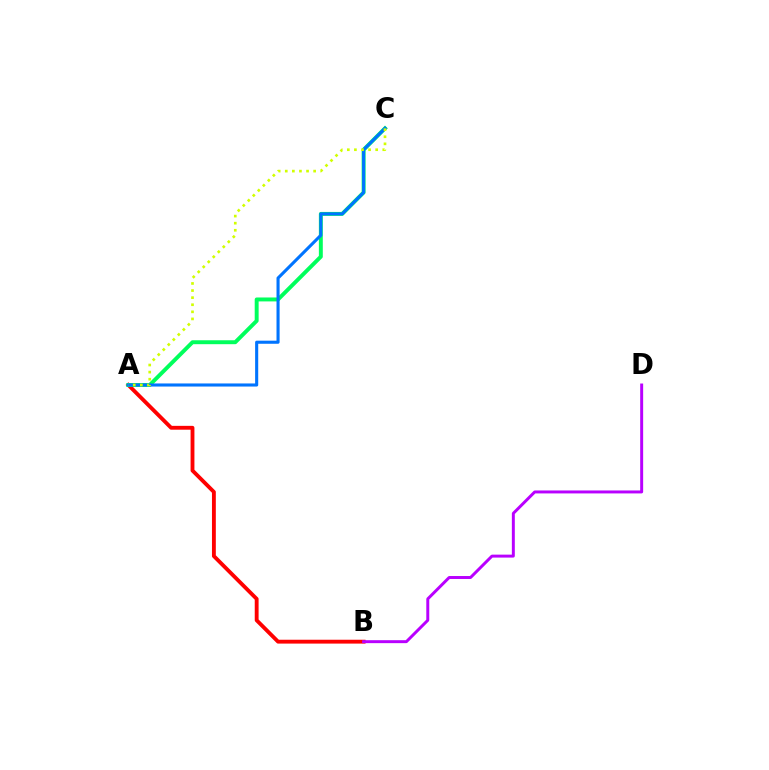{('A', 'B'): [{'color': '#ff0000', 'line_style': 'solid', 'thickness': 2.77}], ('A', 'C'): [{'color': '#00ff5c', 'line_style': 'solid', 'thickness': 2.83}, {'color': '#0074ff', 'line_style': 'solid', 'thickness': 2.23}, {'color': '#d1ff00', 'line_style': 'dotted', 'thickness': 1.93}], ('B', 'D'): [{'color': '#b900ff', 'line_style': 'solid', 'thickness': 2.13}]}